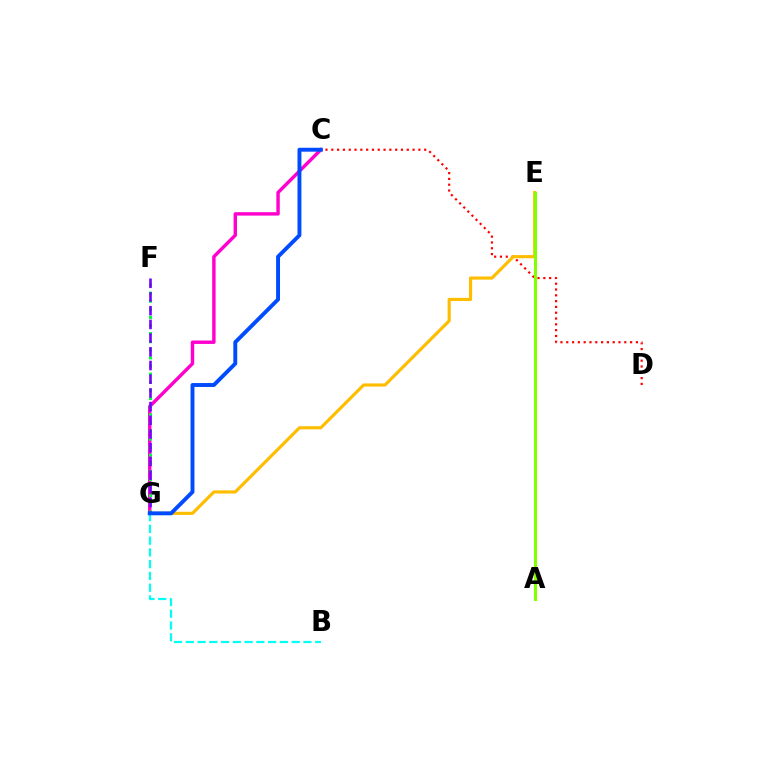{('B', 'G'): [{'color': '#00fff6', 'line_style': 'dashed', 'thickness': 1.6}], ('C', 'D'): [{'color': '#ff0000', 'line_style': 'dotted', 'thickness': 1.58}], ('E', 'G'): [{'color': '#ffbd00', 'line_style': 'solid', 'thickness': 2.27}], ('A', 'E'): [{'color': '#84ff00', 'line_style': 'solid', 'thickness': 2.23}], ('C', 'G'): [{'color': '#ff00cf', 'line_style': 'solid', 'thickness': 2.46}, {'color': '#004bff', 'line_style': 'solid', 'thickness': 2.81}], ('F', 'G'): [{'color': '#00ff39', 'line_style': 'dotted', 'thickness': 2.2}, {'color': '#7200ff', 'line_style': 'dashed', 'thickness': 1.86}]}